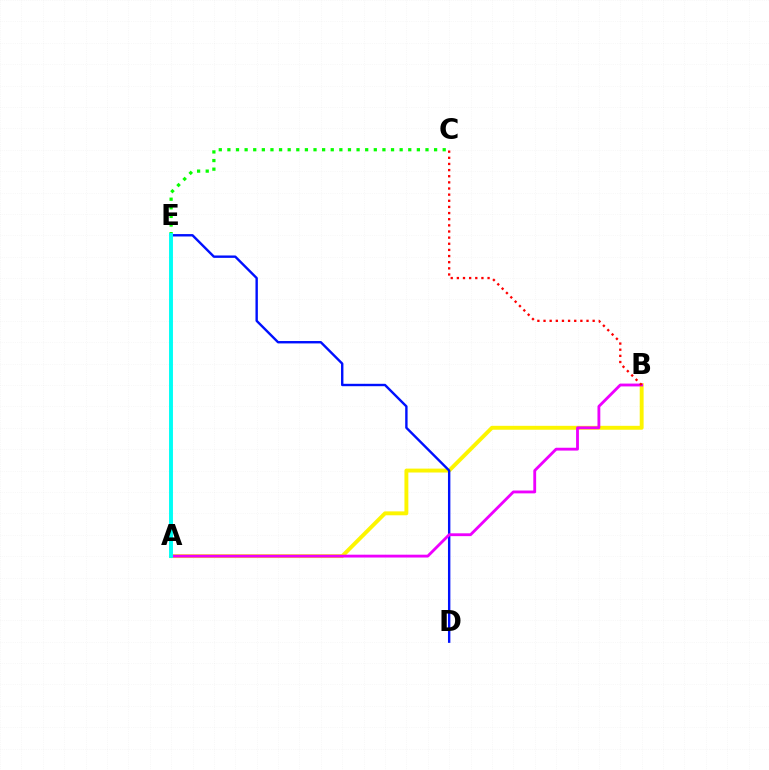{('A', 'B'): [{'color': '#fcf500', 'line_style': 'solid', 'thickness': 2.81}, {'color': '#ee00ff', 'line_style': 'solid', 'thickness': 2.04}], ('D', 'E'): [{'color': '#0010ff', 'line_style': 'solid', 'thickness': 1.73}], ('C', 'E'): [{'color': '#08ff00', 'line_style': 'dotted', 'thickness': 2.34}], ('A', 'E'): [{'color': '#00fff6', 'line_style': 'solid', 'thickness': 2.81}], ('B', 'C'): [{'color': '#ff0000', 'line_style': 'dotted', 'thickness': 1.67}]}